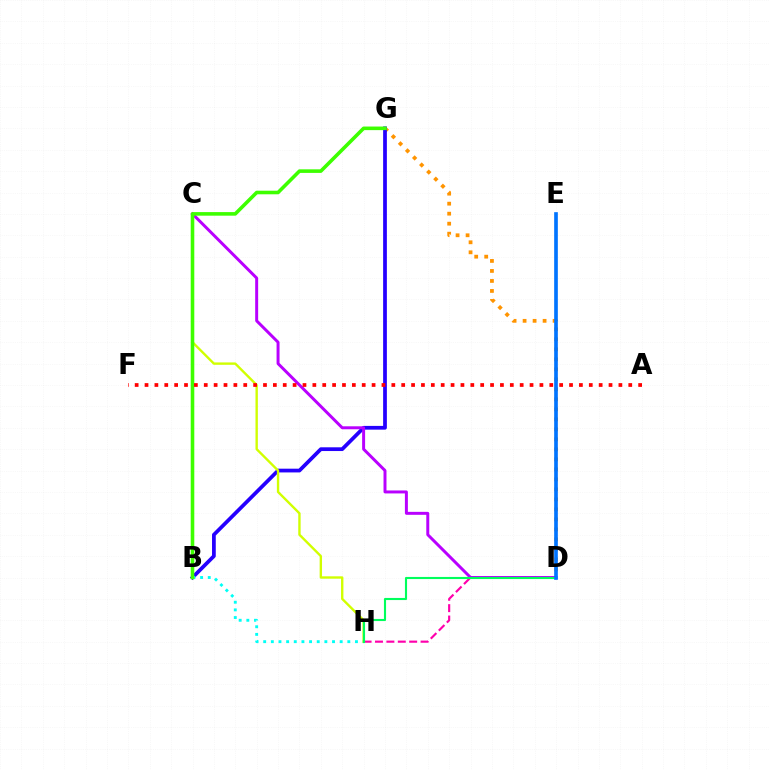{('D', 'G'): [{'color': '#ff9400', 'line_style': 'dotted', 'thickness': 2.72}], ('B', 'G'): [{'color': '#2500ff', 'line_style': 'solid', 'thickness': 2.69}, {'color': '#3dff00', 'line_style': 'solid', 'thickness': 2.58}], ('D', 'H'): [{'color': '#ff00ac', 'line_style': 'dashed', 'thickness': 1.55}, {'color': '#00ff5c', 'line_style': 'solid', 'thickness': 1.52}], ('B', 'H'): [{'color': '#00fff6', 'line_style': 'dotted', 'thickness': 2.08}], ('C', 'H'): [{'color': '#d1ff00', 'line_style': 'solid', 'thickness': 1.71}], ('C', 'D'): [{'color': '#b900ff', 'line_style': 'solid', 'thickness': 2.14}], ('D', 'E'): [{'color': '#0074ff', 'line_style': 'solid', 'thickness': 2.64}], ('A', 'F'): [{'color': '#ff0000', 'line_style': 'dotted', 'thickness': 2.68}]}